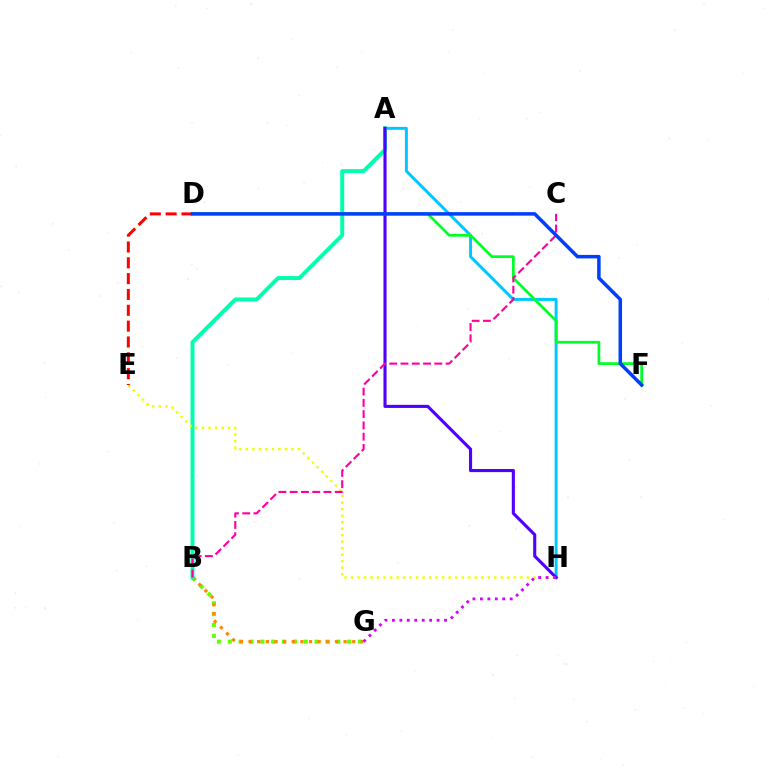{('A', 'H'): [{'color': '#00c7ff', 'line_style': 'solid', 'thickness': 2.14}, {'color': '#4f00ff', 'line_style': 'solid', 'thickness': 2.24}], ('B', 'G'): [{'color': '#66ff00', 'line_style': 'dotted', 'thickness': 2.95}, {'color': '#ff8800', 'line_style': 'dotted', 'thickness': 2.35}], ('A', 'B'): [{'color': '#00ffaf', 'line_style': 'solid', 'thickness': 2.85}], ('E', 'H'): [{'color': '#eeff00', 'line_style': 'dotted', 'thickness': 1.77}], ('G', 'H'): [{'color': '#d600ff', 'line_style': 'dotted', 'thickness': 2.02}], ('D', 'F'): [{'color': '#00ff27', 'line_style': 'solid', 'thickness': 1.97}, {'color': '#003fff', 'line_style': 'solid', 'thickness': 2.53}], ('B', 'C'): [{'color': '#ff00a0', 'line_style': 'dashed', 'thickness': 1.53}], ('D', 'E'): [{'color': '#ff0000', 'line_style': 'dashed', 'thickness': 2.15}]}